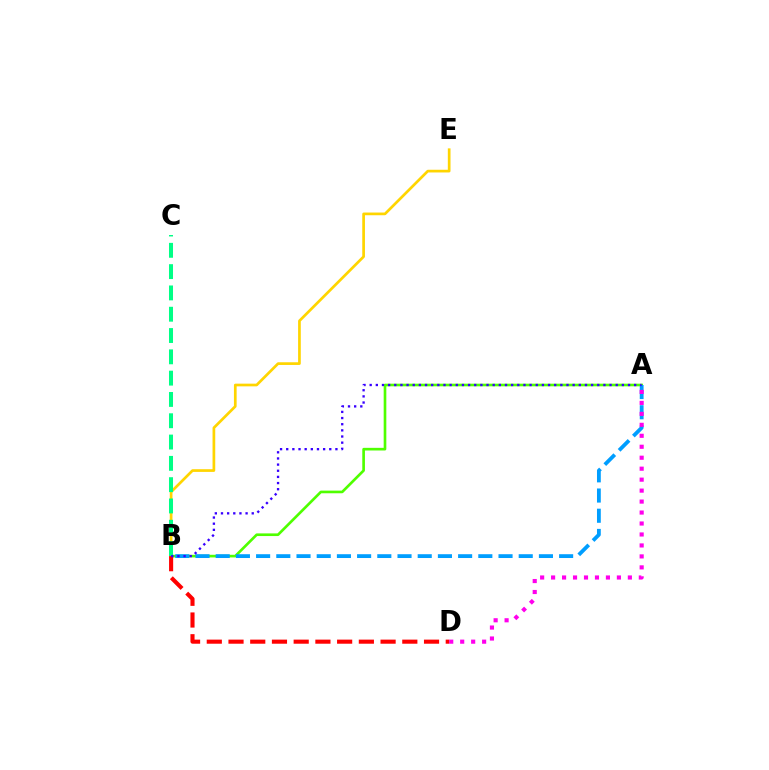{('A', 'B'): [{'color': '#4fff00', 'line_style': 'solid', 'thickness': 1.91}, {'color': '#009eff', 'line_style': 'dashed', 'thickness': 2.74}, {'color': '#3700ff', 'line_style': 'dotted', 'thickness': 1.67}], ('B', 'E'): [{'color': '#ffd500', 'line_style': 'solid', 'thickness': 1.94}], ('A', 'D'): [{'color': '#ff00ed', 'line_style': 'dotted', 'thickness': 2.98}], ('B', 'C'): [{'color': '#00ff86', 'line_style': 'dashed', 'thickness': 2.89}], ('B', 'D'): [{'color': '#ff0000', 'line_style': 'dashed', 'thickness': 2.95}]}